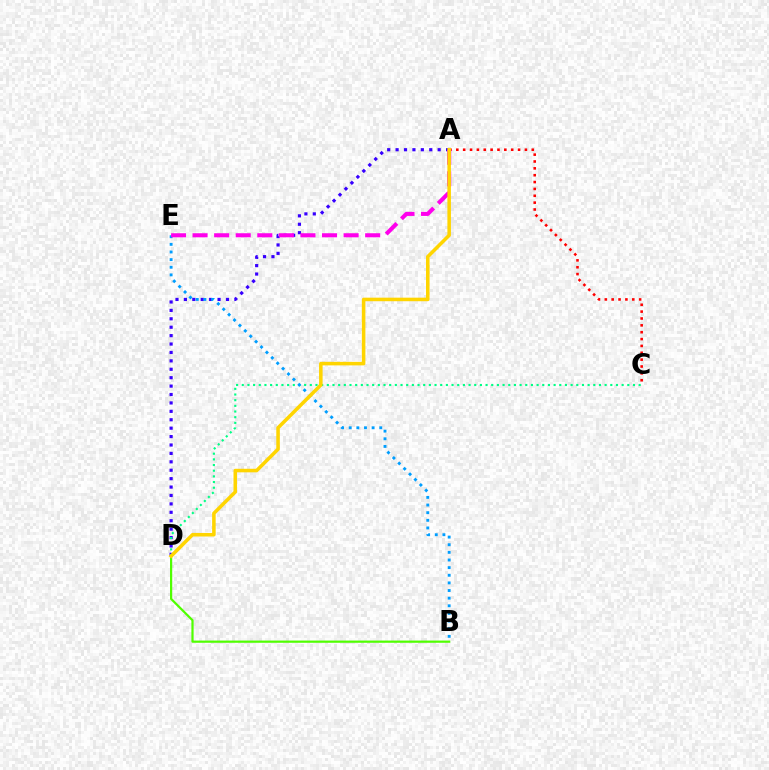{('A', 'C'): [{'color': '#ff0000', 'line_style': 'dotted', 'thickness': 1.86}], ('A', 'D'): [{'color': '#3700ff', 'line_style': 'dotted', 'thickness': 2.29}, {'color': '#ffd500', 'line_style': 'solid', 'thickness': 2.55}], ('C', 'D'): [{'color': '#00ff86', 'line_style': 'dotted', 'thickness': 1.54}], ('B', 'D'): [{'color': '#4fff00', 'line_style': 'solid', 'thickness': 1.59}], ('B', 'E'): [{'color': '#009eff', 'line_style': 'dotted', 'thickness': 2.07}], ('A', 'E'): [{'color': '#ff00ed', 'line_style': 'dashed', 'thickness': 2.93}]}